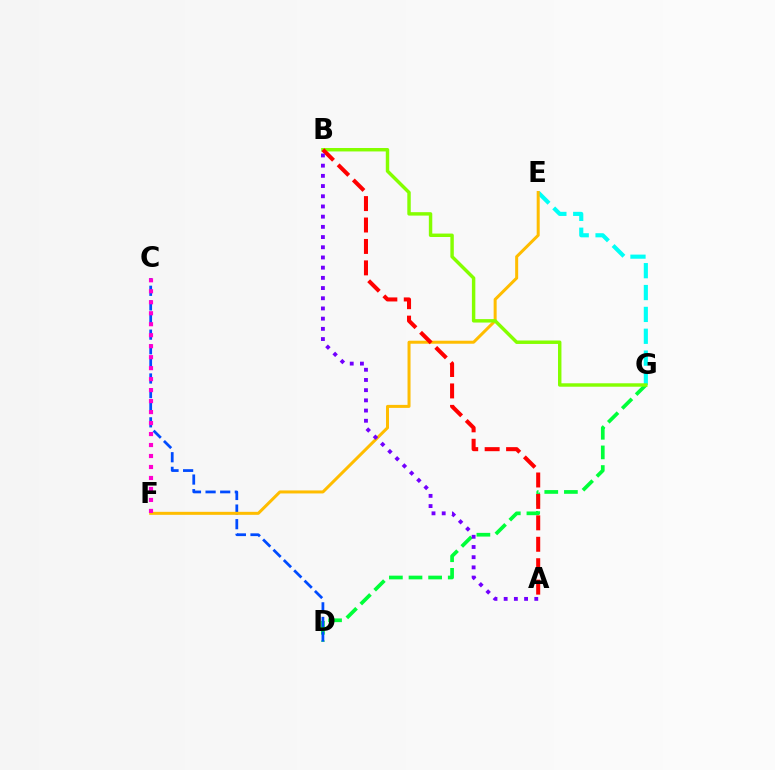{('D', 'G'): [{'color': '#00ff39', 'line_style': 'dashed', 'thickness': 2.67}], ('C', 'D'): [{'color': '#004bff', 'line_style': 'dashed', 'thickness': 1.99}], ('E', 'G'): [{'color': '#00fff6', 'line_style': 'dashed', 'thickness': 2.97}], ('E', 'F'): [{'color': '#ffbd00', 'line_style': 'solid', 'thickness': 2.17}], ('B', 'G'): [{'color': '#84ff00', 'line_style': 'solid', 'thickness': 2.47}], ('C', 'F'): [{'color': '#ff00cf', 'line_style': 'dotted', 'thickness': 2.98}], ('A', 'B'): [{'color': '#ff0000', 'line_style': 'dashed', 'thickness': 2.91}, {'color': '#7200ff', 'line_style': 'dotted', 'thickness': 2.77}]}